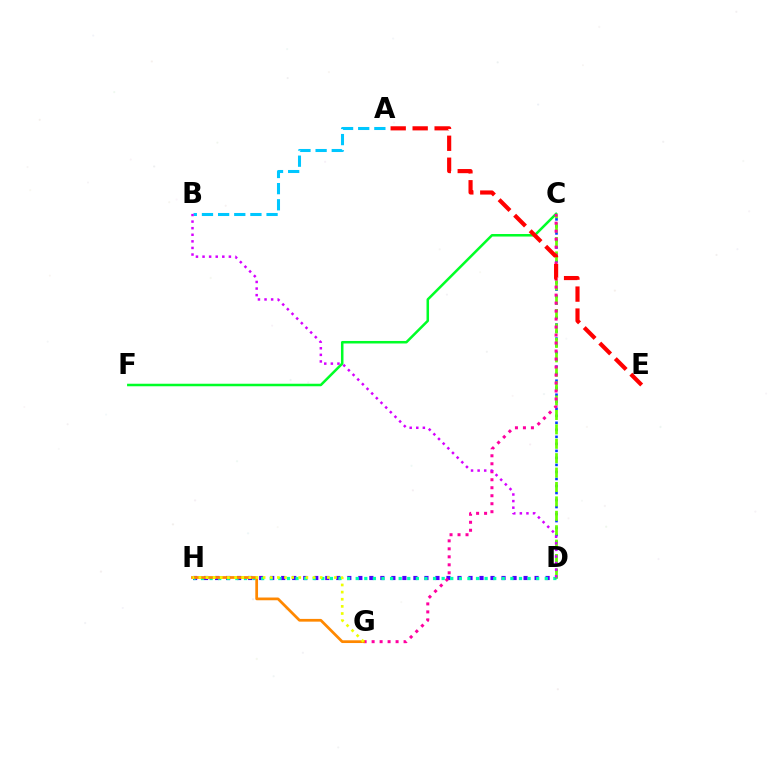{('C', 'F'): [{'color': '#00ff27', 'line_style': 'solid', 'thickness': 1.81}], ('D', 'H'): [{'color': '#4f00ff', 'line_style': 'dotted', 'thickness': 2.99}, {'color': '#00ffaf', 'line_style': 'dotted', 'thickness': 2.34}], ('C', 'D'): [{'color': '#003fff', 'line_style': 'dotted', 'thickness': 1.91}, {'color': '#66ff00', 'line_style': 'dashed', 'thickness': 1.96}], ('C', 'G'): [{'color': '#ff00a0', 'line_style': 'dotted', 'thickness': 2.17}], ('A', 'B'): [{'color': '#00c7ff', 'line_style': 'dashed', 'thickness': 2.19}], ('G', 'H'): [{'color': '#ff8800', 'line_style': 'solid', 'thickness': 1.97}, {'color': '#eeff00', 'line_style': 'dotted', 'thickness': 1.94}], ('A', 'E'): [{'color': '#ff0000', 'line_style': 'dashed', 'thickness': 2.98}], ('B', 'D'): [{'color': '#d600ff', 'line_style': 'dotted', 'thickness': 1.79}]}